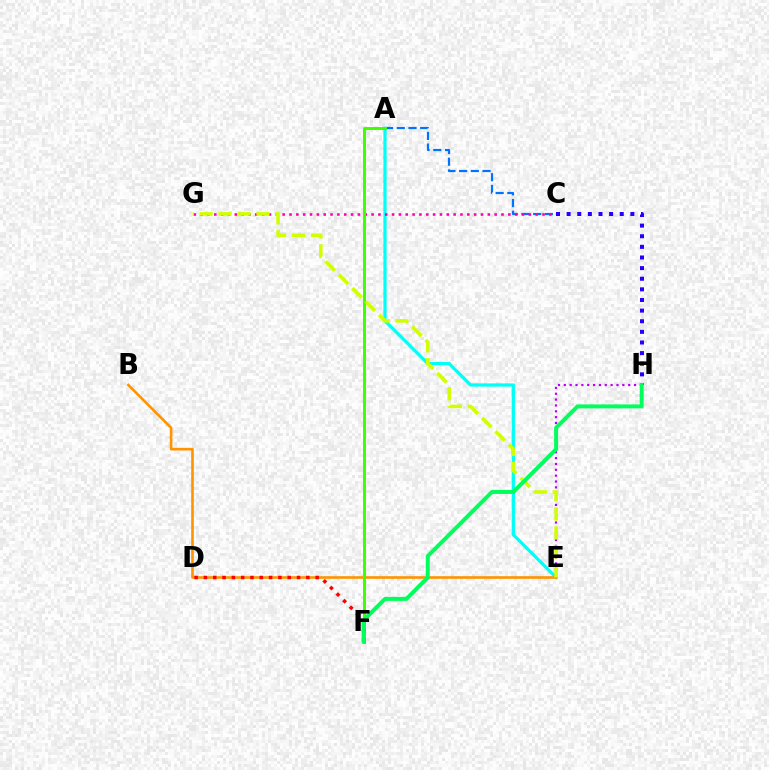{('A', 'C'): [{'color': '#0074ff', 'line_style': 'dashed', 'thickness': 1.59}], ('A', 'E'): [{'color': '#00fff6', 'line_style': 'solid', 'thickness': 2.32}], ('C', 'G'): [{'color': '#ff00ac', 'line_style': 'dotted', 'thickness': 1.86}], ('E', 'H'): [{'color': '#b900ff', 'line_style': 'dotted', 'thickness': 1.59}], ('B', 'E'): [{'color': '#ff9400', 'line_style': 'solid', 'thickness': 1.89}], ('A', 'F'): [{'color': '#3dff00', 'line_style': 'solid', 'thickness': 2.12}], ('D', 'F'): [{'color': '#ff0000', 'line_style': 'dotted', 'thickness': 2.53}], ('C', 'H'): [{'color': '#2500ff', 'line_style': 'dotted', 'thickness': 2.89}], ('E', 'G'): [{'color': '#d1ff00', 'line_style': 'dashed', 'thickness': 2.58}], ('F', 'H'): [{'color': '#00ff5c', 'line_style': 'solid', 'thickness': 2.86}]}